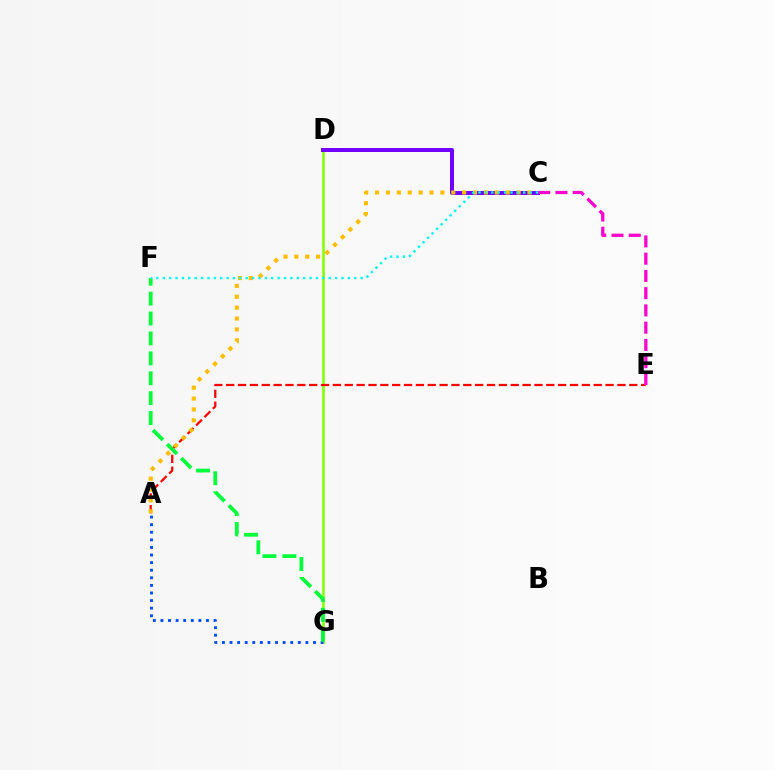{('D', 'G'): [{'color': '#84ff00', 'line_style': 'solid', 'thickness': 1.84}], ('A', 'E'): [{'color': '#ff0000', 'line_style': 'dashed', 'thickness': 1.61}], ('C', 'D'): [{'color': '#7200ff', 'line_style': 'solid', 'thickness': 2.89}], ('A', 'C'): [{'color': '#ffbd00', 'line_style': 'dotted', 'thickness': 2.96}], ('A', 'G'): [{'color': '#004bff', 'line_style': 'dotted', 'thickness': 2.06}], ('C', 'E'): [{'color': '#ff00cf', 'line_style': 'dashed', 'thickness': 2.34}], ('F', 'G'): [{'color': '#00ff39', 'line_style': 'dashed', 'thickness': 2.71}], ('C', 'F'): [{'color': '#00fff6', 'line_style': 'dotted', 'thickness': 1.73}]}